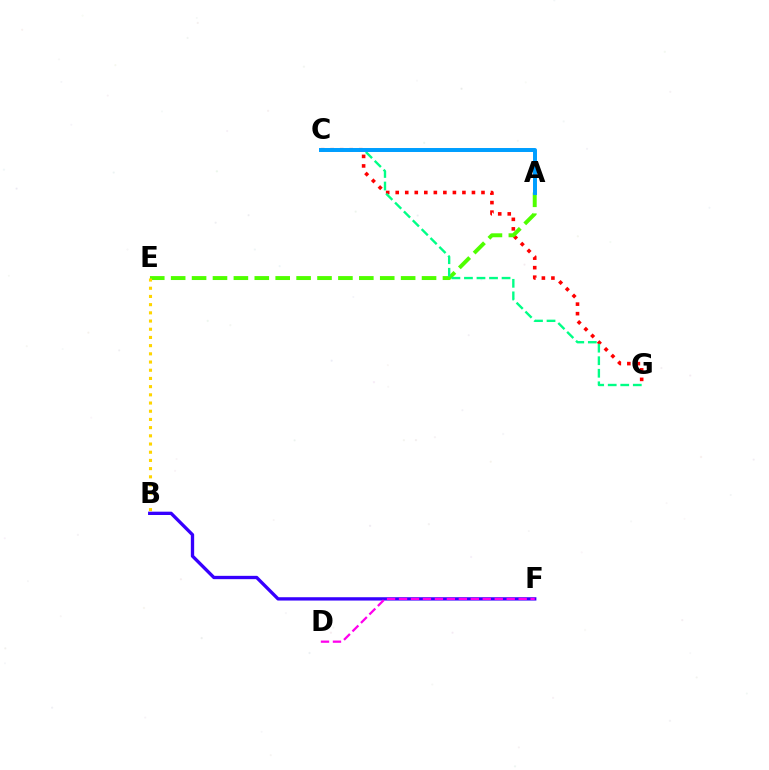{('C', 'G'): [{'color': '#ff0000', 'line_style': 'dotted', 'thickness': 2.59}, {'color': '#00ff86', 'line_style': 'dashed', 'thickness': 1.7}], ('A', 'E'): [{'color': '#4fff00', 'line_style': 'dashed', 'thickness': 2.84}], ('B', 'F'): [{'color': '#3700ff', 'line_style': 'solid', 'thickness': 2.39}], ('D', 'F'): [{'color': '#ff00ed', 'line_style': 'dashed', 'thickness': 1.63}], ('B', 'E'): [{'color': '#ffd500', 'line_style': 'dotted', 'thickness': 2.23}], ('A', 'C'): [{'color': '#009eff', 'line_style': 'solid', 'thickness': 2.86}]}